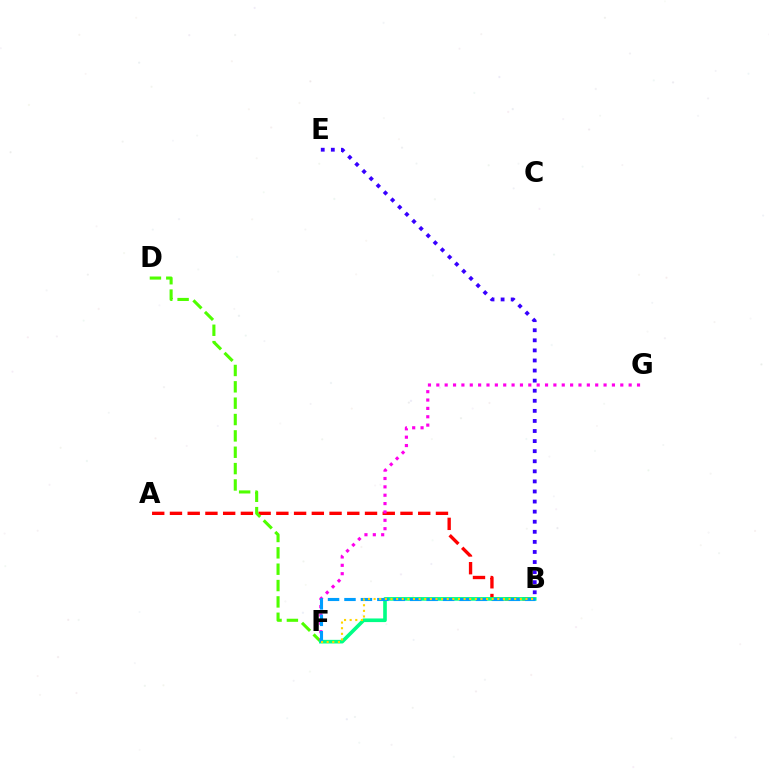{('A', 'B'): [{'color': '#ff0000', 'line_style': 'dashed', 'thickness': 2.41}], ('D', 'F'): [{'color': '#4fff00', 'line_style': 'dashed', 'thickness': 2.22}], ('F', 'G'): [{'color': '#ff00ed', 'line_style': 'dotted', 'thickness': 2.27}], ('B', 'F'): [{'color': '#00ff86', 'line_style': 'solid', 'thickness': 2.61}, {'color': '#009eff', 'line_style': 'dashed', 'thickness': 2.23}, {'color': '#ffd500', 'line_style': 'dotted', 'thickness': 1.53}], ('B', 'E'): [{'color': '#3700ff', 'line_style': 'dotted', 'thickness': 2.74}]}